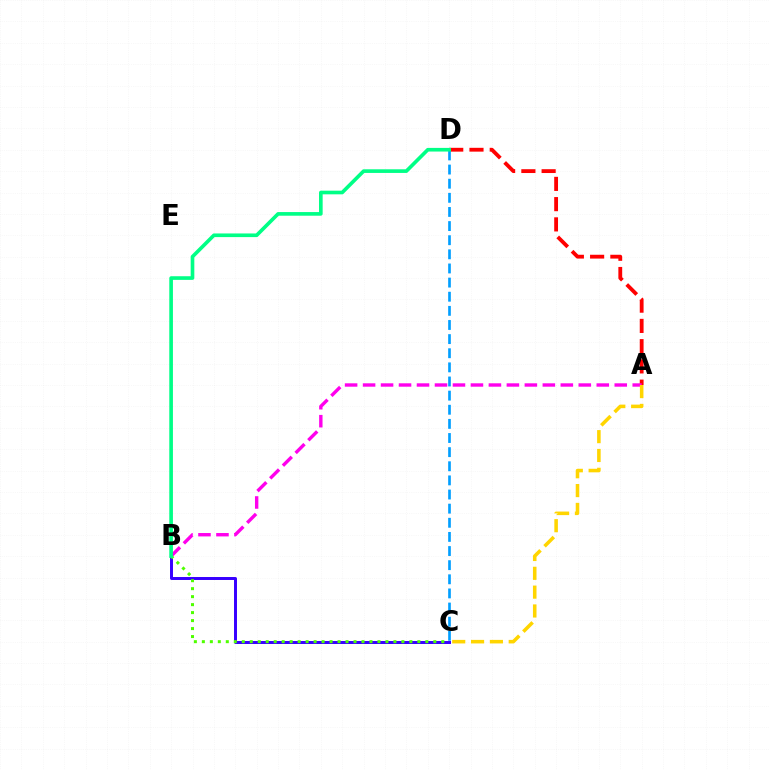{('B', 'C'): [{'color': '#3700ff', 'line_style': 'solid', 'thickness': 2.14}, {'color': '#4fff00', 'line_style': 'dotted', 'thickness': 2.17}], ('A', 'D'): [{'color': '#ff0000', 'line_style': 'dashed', 'thickness': 2.75}], ('A', 'B'): [{'color': '#ff00ed', 'line_style': 'dashed', 'thickness': 2.44}], ('A', 'C'): [{'color': '#ffd500', 'line_style': 'dashed', 'thickness': 2.56}], ('C', 'D'): [{'color': '#009eff', 'line_style': 'dashed', 'thickness': 1.92}], ('B', 'D'): [{'color': '#00ff86', 'line_style': 'solid', 'thickness': 2.63}]}